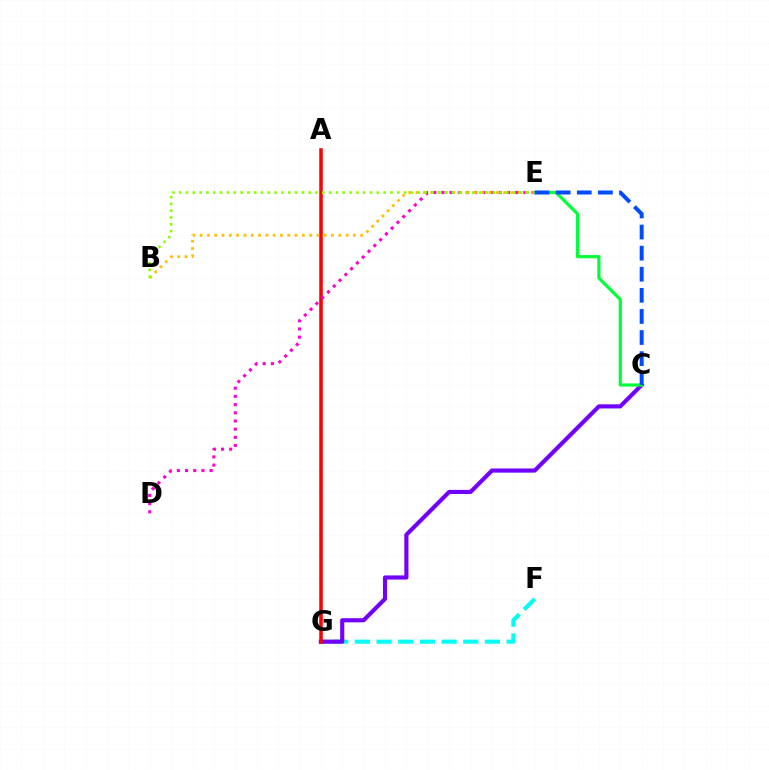{('F', 'G'): [{'color': '#00fff6', 'line_style': 'dashed', 'thickness': 2.94}], ('C', 'G'): [{'color': '#7200ff', 'line_style': 'solid', 'thickness': 2.98}], ('A', 'G'): [{'color': '#ff0000', 'line_style': 'solid', 'thickness': 2.55}], ('D', 'E'): [{'color': '#ff00cf', 'line_style': 'dotted', 'thickness': 2.23}], ('B', 'E'): [{'color': '#ffbd00', 'line_style': 'dotted', 'thickness': 1.98}, {'color': '#84ff00', 'line_style': 'dotted', 'thickness': 1.85}], ('C', 'E'): [{'color': '#00ff39', 'line_style': 'solid', 'thickness': 2.3}, {'color': '#004bff', 'line_style': 'dashed', 'thickness': 2.87}]}